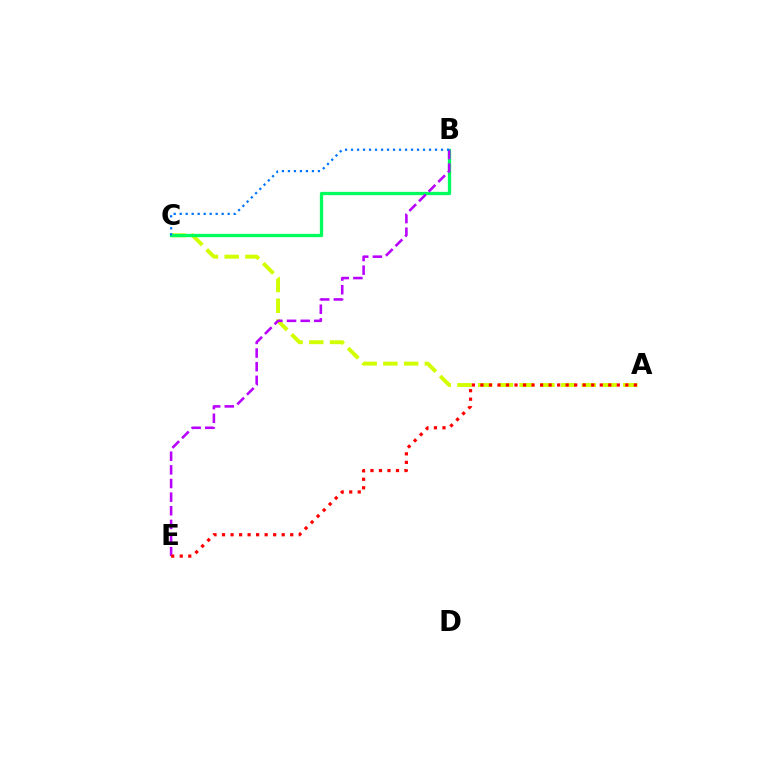{('A', 'C'): [{'color': '#d1ff00', 'line_style': 'dashed', 'thickness': 2.82}], ('B', 'C'): [{'color': '#00ff5c', 'line_style': 'solid', 'thickness': 2.37}, {'color': '#0074ff', 'line_style': 'dotted', 'thickness': 1.63}], ('B', 'E'): [{'color': '#b900ff', 'line_style': 'dashed', 'thickness': 1.85}], ('A', 'E'): [{'color': '#ff0000', 'line_style': 'dotted', 'thickness': 2.32}]}